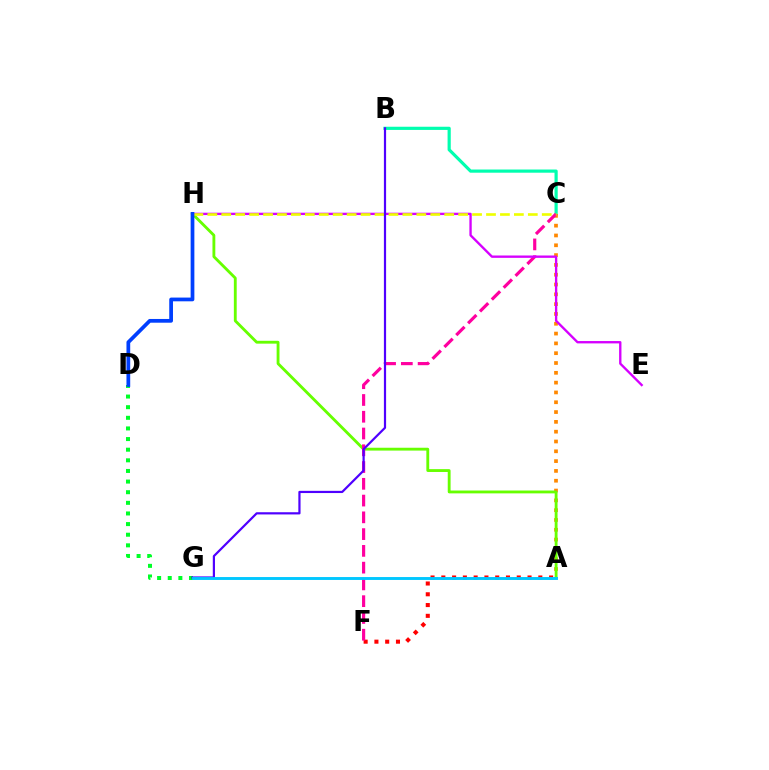{('B', 'C'): [{'color': '#00ffaf', 'line_style': 'solid', 'thickness': 2.29}], ('A', 'F'): [{'color': '#ff0000', 'line_style': 'dotted', 'thickness': 2.93}], ('A', 'C'): [{'color': '#ff8800', 'line_style': 'dotted', 'thickness': 2.67}], ('A', 'H'): [{'color': '#66ff00', 'line_style': 'solid', 'thickness': 2.05}], ('C', 'F'): [{'color': '#ff00a0', 'line_style': 'dashed', 'thickness': 2.28}], ('E', 'H'): [{'color': '#d600ff', 'line_style': 'solid', 'thickness': 1.69}], ('D', 'G'): [{'color': '#00ff27', 'line_style': 'dotted', 'thickness': 2.89}], ('C', 'H'): [{'color': '#eeff00', 'line_style': 'dashed', 'thickness': 1.89}], ('B', 'G'): [{'color': '#4f00ff', 'line_style': 'solid', 'thickness': 1.59}], ('A', 'G'): [{'color': '#00c7ff', 'line_style': 'solid', 'thickness': 2.09}], ('D', 'H'): [{'color': '#003fff', 'line_style': 'solid', 'thickness': 2.69}]}